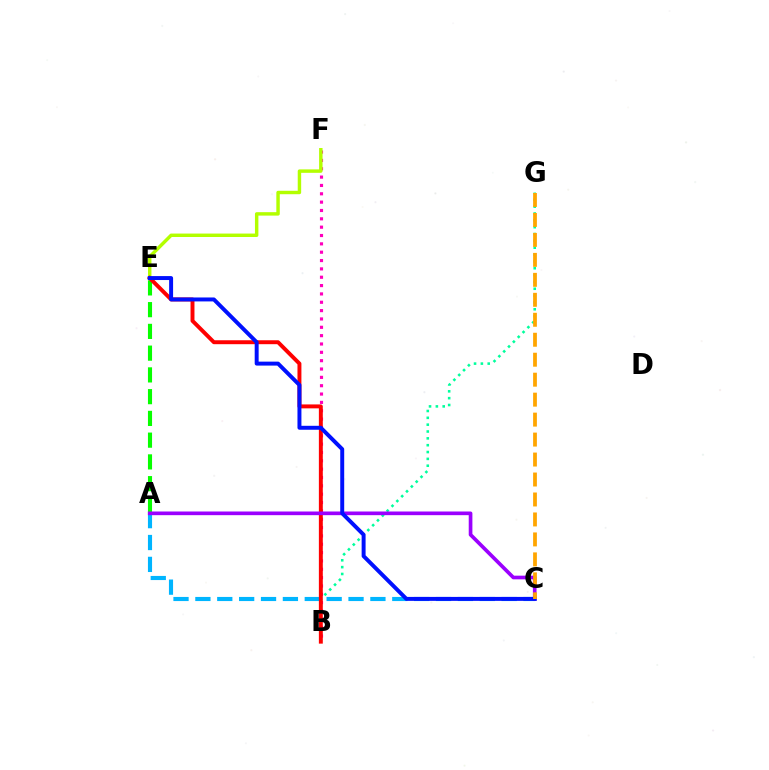{('A', 'E'): [{'color': '#08ff00', 'line_style': 'dashed', 'thickness': 2.95}], ('B', 'G'): [{'color': '#00ff9d', 'line_style': 'dotted', 'thickness': 1.86}], ('B', 'F'): [{'color': '#ff00bd', 'line_style': 'dotted', 'thickness': 2.27}], ('A', 'C'): [{'color': '#00b5ff', 'line_style': 'dashed', 'thickness': 2.97}, {'color': '#9b00ff', 'line_style': 'solid', 'thickness': 2.64}], ('E', 'F'): [{'color': '#b3ff00', 'line_style': 'solid', 'thickness': 2.48}], ('B', 'E'): [{'color': '#ff0000', 'line_style': 'solid', 'thickness': 2.83}], ('C', 'E'): [{'color': '#0010ff', 'line_style': 'solid', 'thickness': 2.84}], ('C', 'G'): [{'color': '#ffa500', 'line_style': 'dashed', 'thickness': 2.71}]}